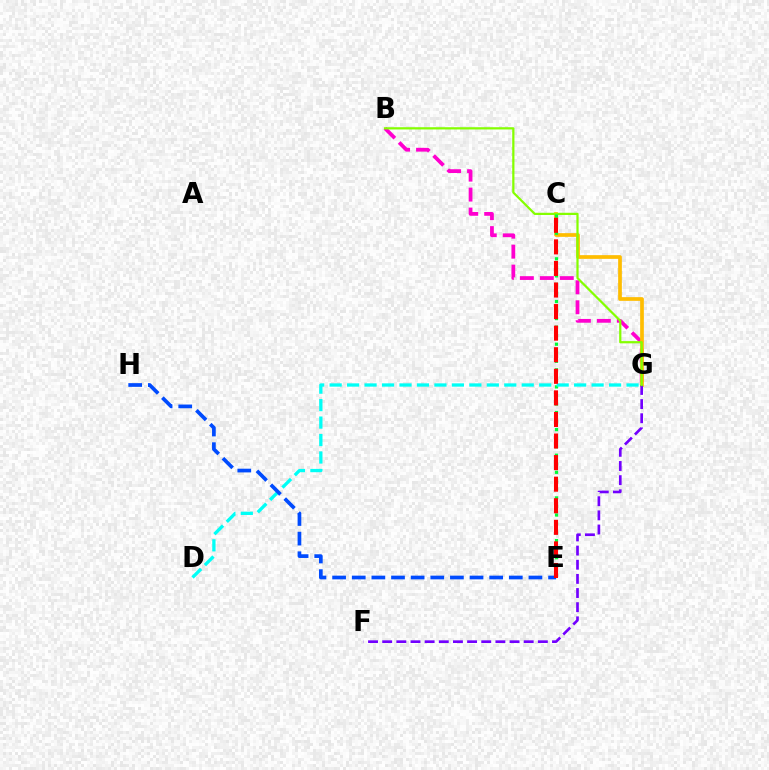{('B', 'G'): [{'color': '#ff00cf', 'line_style': 'dashed', 'thickness': 2.71}, {'color': '#84ff00', 'line_style': 'solid', 'thickness': 1.6}], ('C', 'G'): [{'color': '#ffbd00', 'line_style': 'solid', 'thickness': 2.67}], ('F', 'G'): [{'color': '#7200ff', 'line_style': 'dashed', 'thickness': 1.92}], ('C', 'E'): [{'color': '#00ff39', 'line_style': 'dotted', 'thickness': 2.32}, {'color': '#ff0000', 'line_style': 'dashed', 'thickness': 2.93}], ('D', 'G'): [{'color': '#00fff6', 'line_style': 'dashed', 'thickness': 2.37}], ('E', 'H'): [{'color': '#004bff', 'line_style': 'dashed', 'thickness': 2.67}]}